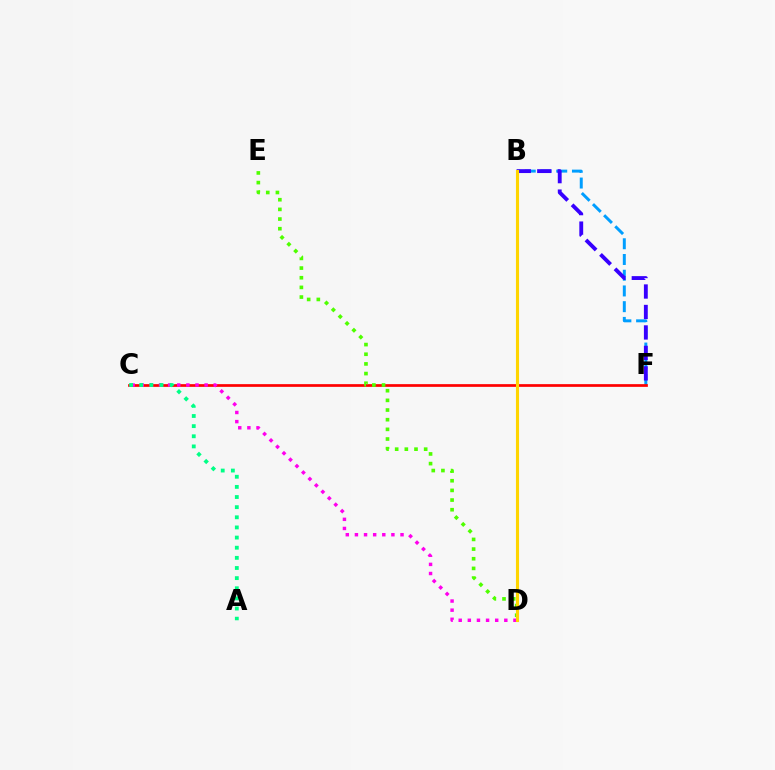{('B', 'F'): [{'color': '#009eff', 'line_style': 'dashed', 'thickness': 2.14}, {'color': '#3700ff', 'line_style': 'dashed', 'thickness': 2.78}], ('C', 'F'): [{'color': '#ff0000', 'line_style': 'solid', 'thickness': 1.95}], ('C', 'D'): [{'color': '#ff00ed', 'line_style': 'dotted', 'thickness': 2.48}], ('A', 'C'): [{'color': '#00ff86', 'line_style': 'dotted', 'thickness': 2.75}], ('D', 'E'): [{'color': '#4fff00', 'line_style': 'dotted', 'thickness': 2.63}], ('B', 'D'): [{'color': '#ffd500', 'line_style': 'solid', 'thickness': 2.24}]}